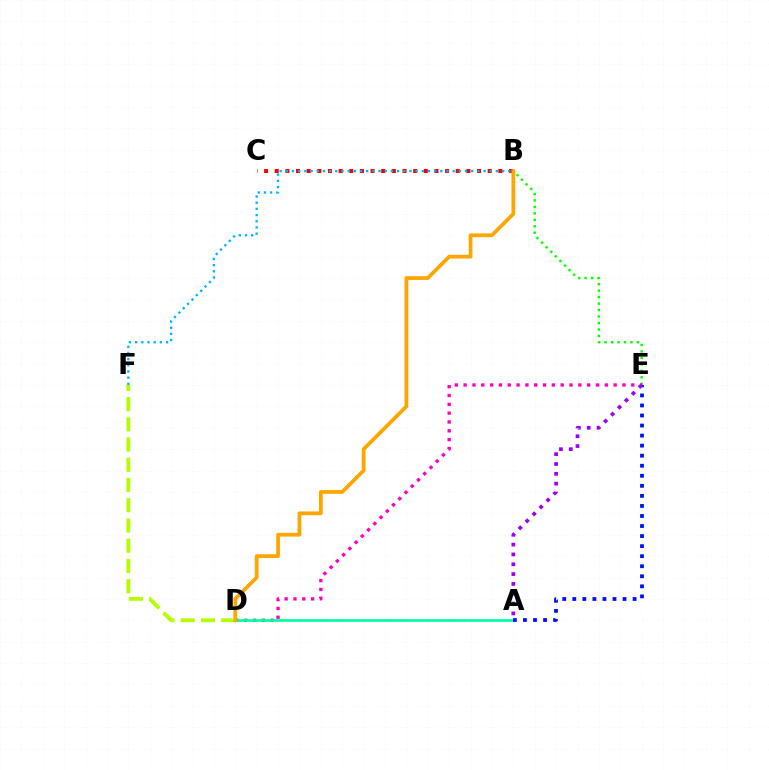{('B', 'C'): [{'color': '#ff0000', 'line_style': 'dotted', 'thickness': 2.89}], ('B', 'E'): [{'color': '#08ff00', 'line_style': 'dotted', 'thickness': 1.76}], ('D', 'E'): [{'color': '#ff00bd', 'line_style': 'dotted', 'thickness': 2.4}], ('A', 'D'): [{'color': '#00ff9d', 'line_style': 'solid', 'thickness': 1.93}], ('A', 'E'): [{'color': '#0010ff', 'line_style': 'dotted', 'thickness': 2.73}, {'color': '#9b00ff', 'line_style': 'dotted', 'thickness': 2.67}], ('D', 'F'): [{'color': '#b3ff00', 'line_style': 'dashed', 'thickness': 2.75}], ('B', 'F'): [{'color': '#00b5ff', 'line_style': 'dotted', 'thickness': 1.68}], ('B', 'D'): [{'color': '#ffa500', 'line_style': 'solid', 'thickness': 2.7}]}